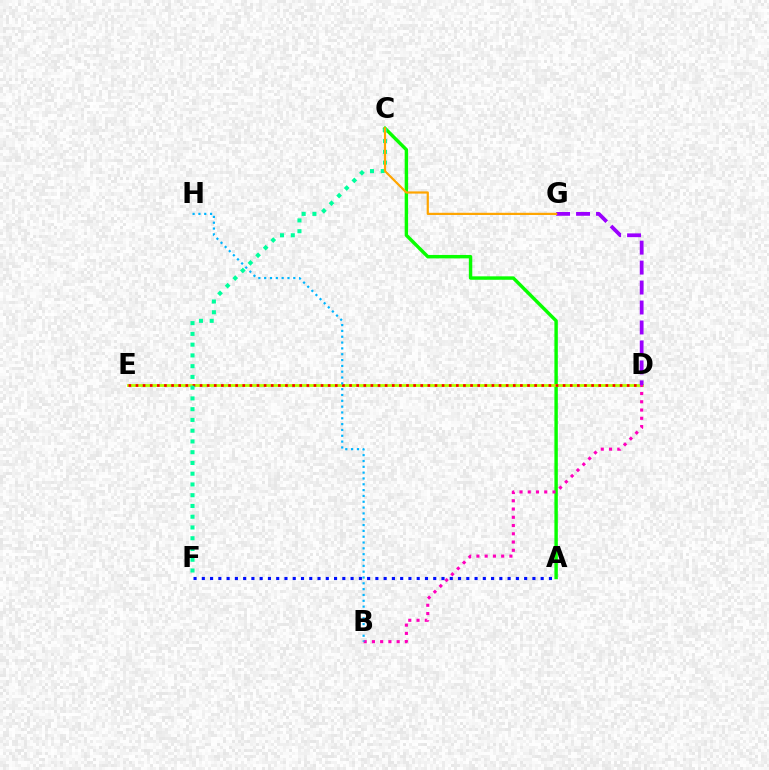{('A', 'F'): [{'color': '#0010ff', 'line_style': 'dotted', 'thickness': 2.25}], ('A', 'C'): [{'color': '#08ff00', 'line_style': 'solid', 'thickness': 2.47}], ('D', 'E'): [{'color': '#b3ff00', 'line_style': 'solid', 'thickness': 2.02}, {'color': '#ff0000', 'line_style': 'dotted', 'thickness': 1.93}], ('D', 'G'): [{'color': '#9b00ff', 'line_style': 'dashed', 'thickness': 2.71}], ('C', 'F'): [{'color': '#00ff9d', 'line_style': 'dotted', 'thickness': 2.92}], ('B', 'D'): [{'color': '#ff00bd', 'line_style': 'dotted', 'thickness': 2.24}], ('C', 'G'): [{'color': '#ffa500', 'line_style': 'solid', 'thickness': 1.59}], ('B', 'H'): [{'color': '#00b5ff', 'line_style': 'dotted', 'thickness': 1.58}]}